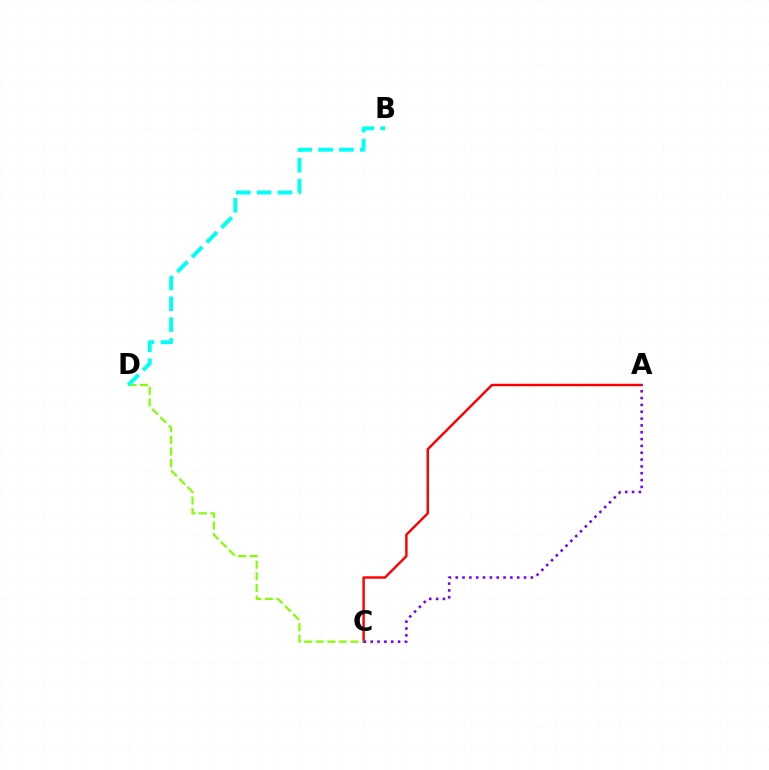{('A', 'C'): [{'color': '#ff0000', 'line_style': 'solid', 'thickness': 1.75}, {'color': '#7200ff', 'line_style': 'dotted', 'thickness': 1.86}], ('C', 'D'): [{'color': '#84ff00', 'line_style': 'dashed', 'thickness': 1.57}], ('B', 'D'): [{'color': '#00fff6', 'line_style': 'dashed', 'thickness': 2.83}]}